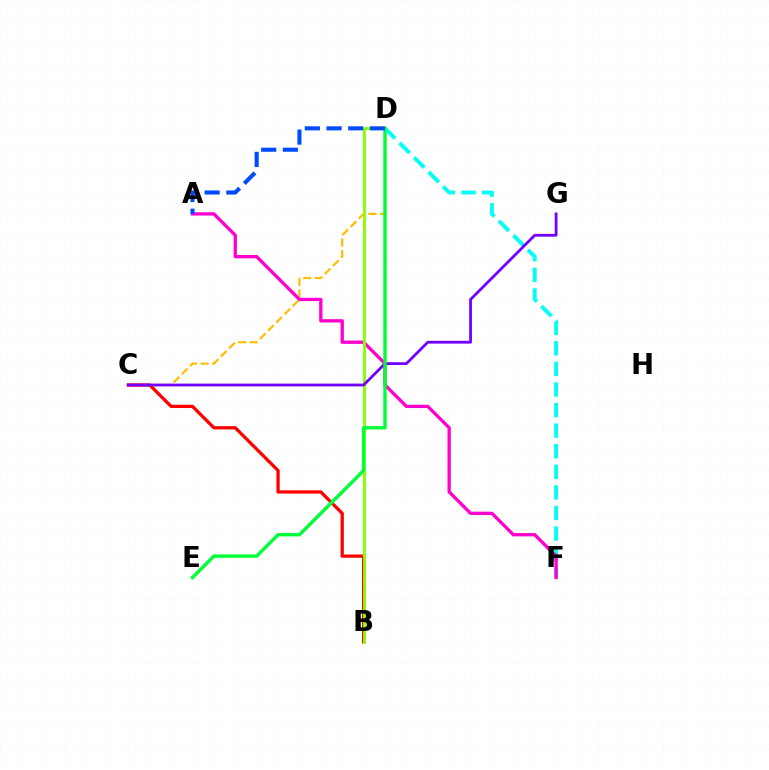{('C', 'D'): [{'color': '#ffbd00', 'line_style': 'dashed', 'thickness': 1.57}], ('D', 'F'): [{'color': '#00fff6', 'line_style': 'dashed', 'thickness': 2.8}], ('B', 'C'): [{'color': '#ff0000', 'line_style': 'solid', 'thickness': 2.36}], ('A', 'F'): [{'color': '#ff00cf', 'line_style': 'solid', 'thickness': 2.39}], ('B', 'D'): [{'color': '#84ff00', 'line_style': 'solid', 'thickness': 2.04}], ('C', 'G'): [{'color': '#7200ff', 'line_style': 'solid', 'thickness': 2.01}], ('D', 'E'): [{'color': '#00ff39', 'line_style': 'solid', 'thickness': 2.45}], ('A', 'D'): [{'color': '#004bff', 'line_style': 'dashed', 'thickness': 2.95}]}